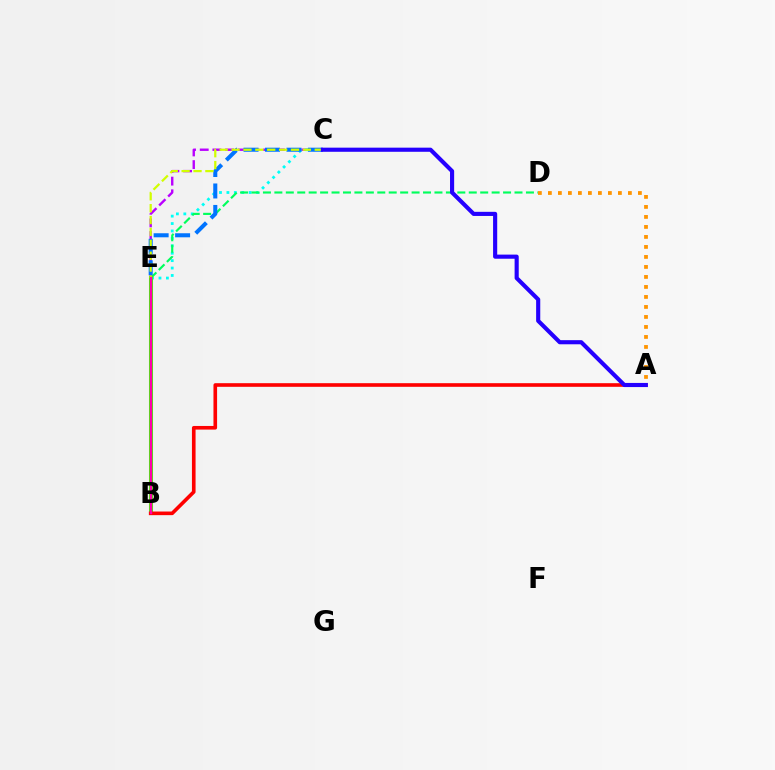{('C', 'E'): [{'color': '#b900ff', 'line_style': 'dashed', 'thickness': 1.72}, {'color': '#0074ff', 'line_style': 'dashed', 'thickness': 2.92}, {'color': '#d1ff00', 'line_style': 'dashed', 'thickness': 1.61}], ('B', 'C'): [{'color': '#00fff6', 'line_style': 'dotted', 'thickness': 2.02}], ('D', 'E'): [{'color': '#00ff5c', 'line_style': 'dashed', 'thickness': 1.55}], ('B', 'E'): [{'color': '#3dff00', 'line_style': 'solid', 'thickness': 2.92}, {'color': '#ff00ac', 'line_style': 'solid', 'thickness': 1.73}], ('A', 'D'): [{'color': '#ff9400', 'line_style': 'dotted', 'thickness': 2.72}], ('A', 'B'): [{'color': '#ff0000', 'line_style': 'solid', 'thickness': 2.61}], ('A', 'C'): [{'color': '#2500ff', 'line_style': 'solid', 'thickness': 2.97}]}